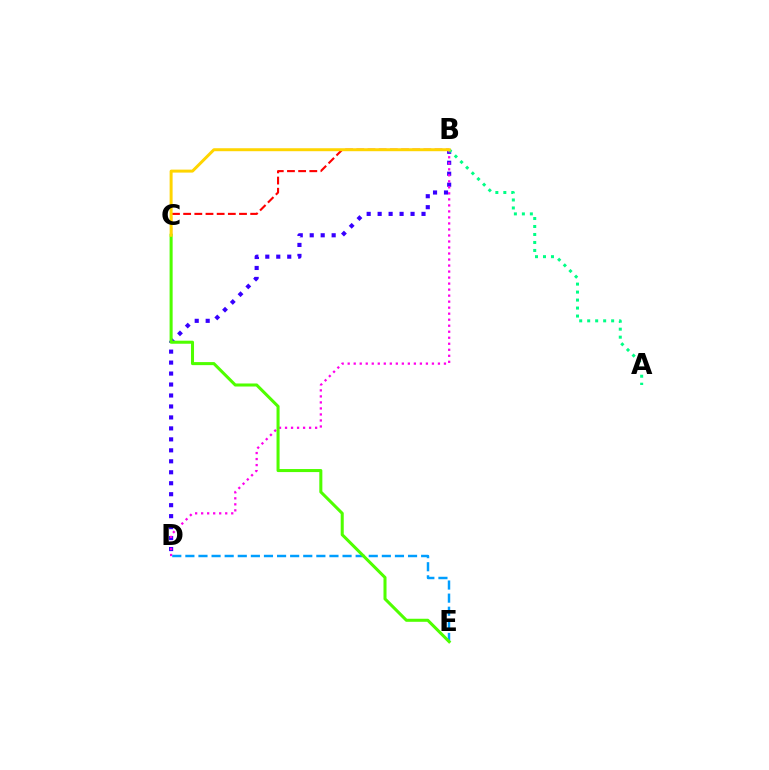{('B', 'D'): [{'color': '#3700ff', 'line_style': 'dotted', 'thickness': 2.98}, {'color': '#ff00ed', 'line_style': 'dotted', 'thickness': 1.63}], ('D', 'E'): [{'color': '#009eff', 'line_style': 'dashed', 'thickness': 1.78}], ('B', 'C'): [{'color': '#ff0000', 'line_style': 'dashed', 'thickness': 1.52}, {'color': '#ffd500', 'line_style': 'solid', 'thickness': 2.14}], ('C', 'E'): [{'color': '#4fff00', 'line_style': 'solid', 'thickness': 2.19}], ('A', 'B'): [{'color': '#00ff86', 'line_style': 'dotted', 'thickness': 2.17}]}